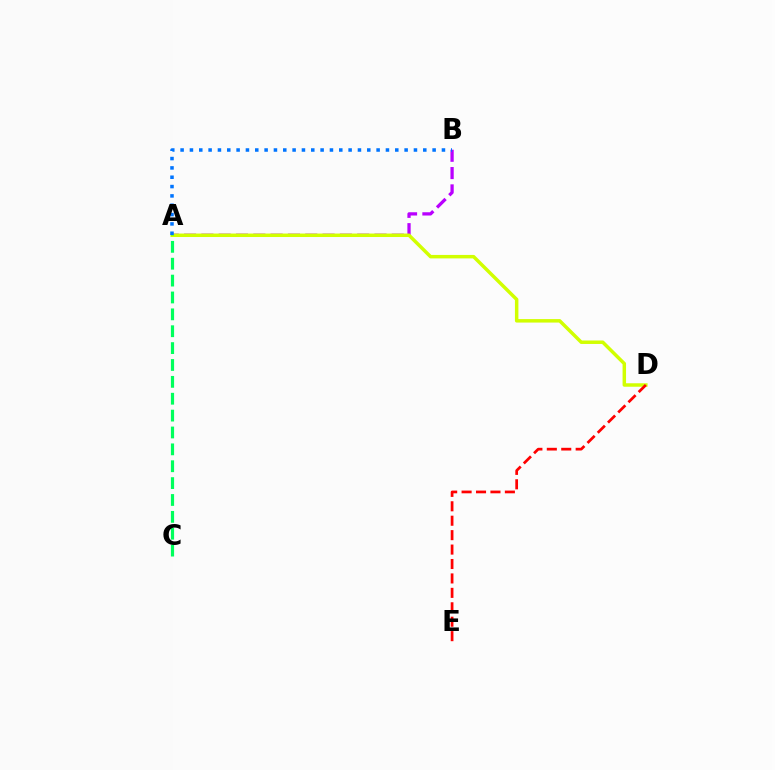{('A', 'B'): [{'color': '#b900ff', 'line_style': 'dashed', 'thickness': 2.35}, {'color': '#0074ff', 'line_style': 'dotted', 'thickness': 2.54}], ('A', 'D'): [{'color': '#d1ff00', 'line_style': 'solid', 'thickness': 2.5}], ('A', 'C'): [{'color': '#00ff5c', 'line_style': 'dashed', 'thickness': 2.29}], ('D', 'E'): [{'color': '#ff0000', 'line_style': 'dashed', 'thickness': 1.96}]}